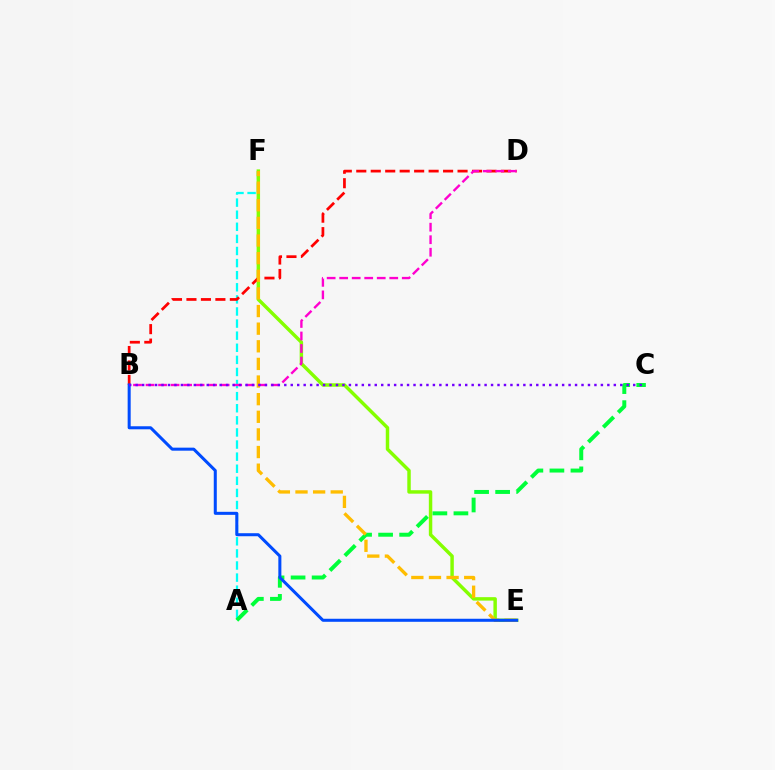{('A', 'F'): [{'color': '#00fff6', 'line_style': 'dashed', 'thickness': 1.64}], ('E', 'F'): [{'color': '#84ff00', 'line_style': 'solid', 'thickness': 2.48}, {'color': '#ffbd00', 'line_style': 'dashed', 'thickness': 2.39}], ('B', 'D'): [{'color': '#ff0000', 'line_style': 'dashed', 'thickness': 1.97}, {'color': '#ff00cf', 'line_style': 'dashed', 'thickness': 1.7}], ('A', 'C'): [{'color': '#00ff39', 'line_style': 'dashed', 'thickness': 2.86}], ('B', 'E'): [{'color': '#004bff', 'line_style': 'solid', 'thickness': 2.18}], ('B', 'C'): [{'color': '#7200ff', 'line_style': 'dotted', 'thickness': 1.76}]}